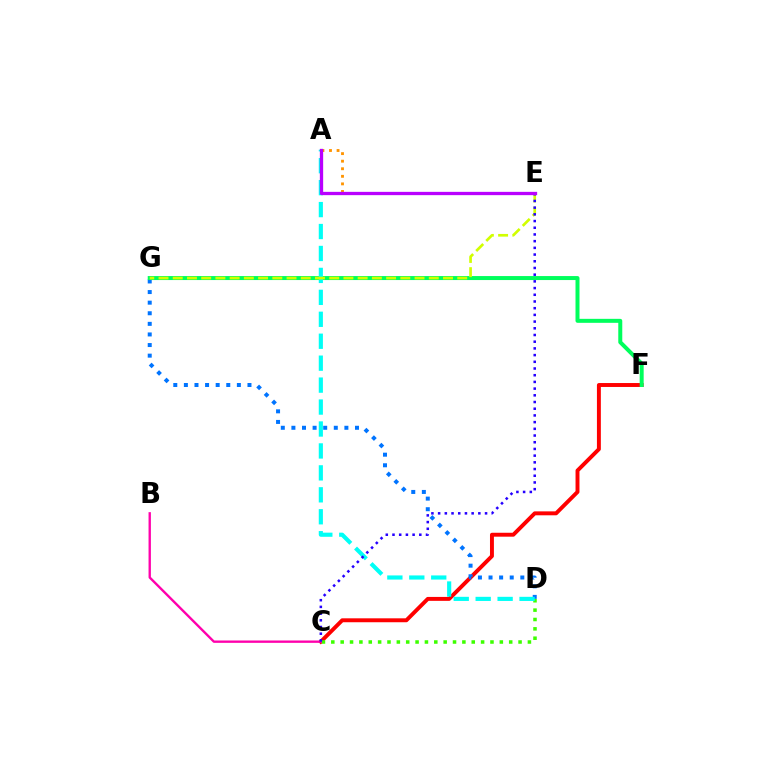{('C', 'F'): [{'color': '#ff0000', 'line_style': 'solid', 'thickness': 2.83}], ('C', 'D'): [{'color': '#3dff00', 'line_style': 'dotted', 'thickness': 2.54}], ('A', 'E'): [{'color': '#ff9400', 'line_style': 'dotted', 'thickness': 2.06}, {'color': '#b900ff', 'line_style': 'solid', 'thickness': 2.37}], ('D', 'G'): [{'color': '#0074ff', 'line_style': 'dotted', 'thickness': 2.88}], ('F', 'G'): [{'color': '#00ff5c', 'line_style': 'solid', 'thickness': 2.87}], ('A', 'D'): [{'color': '#00fff6', 'line_style': 'dashed', 'thickness': 2.98}], ('B', 'C'): [{'color': '#ff00ac', 'line_style': 'solid', 'thickness': 1.7}], ('E', 'G'): [{'color': '#d1ff00', 'line_style': 'dashed', 'thickness': 1.93}], ('C', 'E'): [{'color': '#2500ff', 'line_style': 'dotted', 'thickness': 1.82}]}